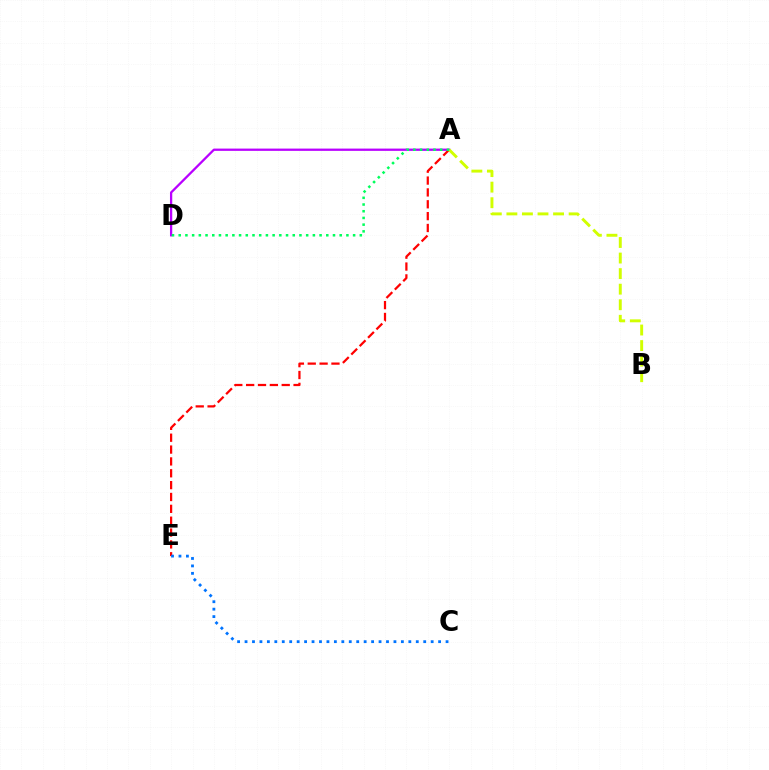{('A', 'E'): [{'color': '#ff0000', 'line_style': 'dashed', 'thickness': 1.61}], ('A', 'D'): [{'color': '#b900ff', 'line_style': 'solid', 'thickness': 1.64}, {'color': '#00ff5c', 'line_style': 'dotted', 'thickness': 1.82}], ('C', 'E'): [{'color': '#0074ff', 'line_style': 'dotted', 'thickness': 2.02}], ('A', 'B'): [{'color': '#d1ff00', 'line_style': 'dashed', 'thickness': 2.11}]}